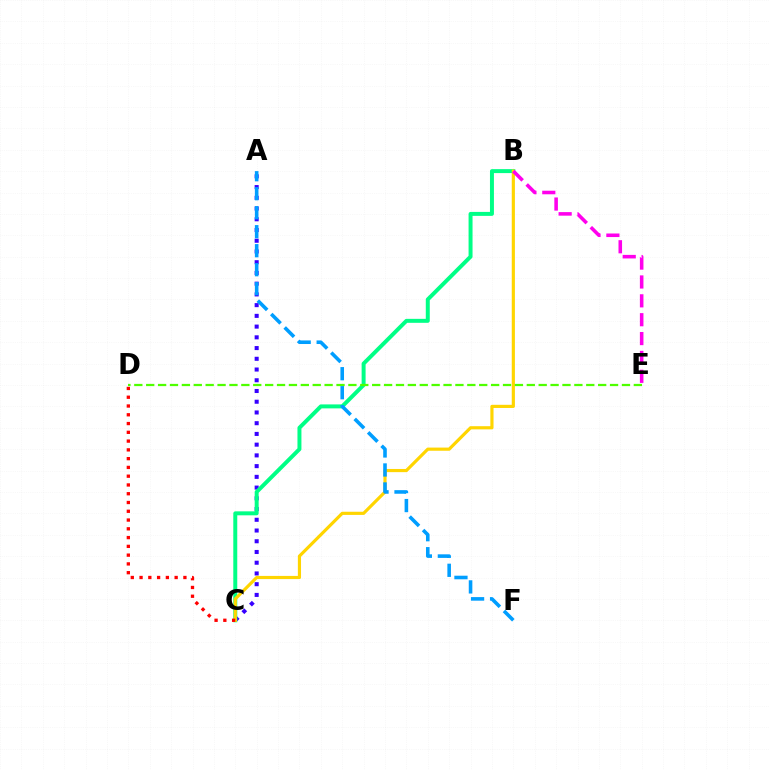{('A', 'C'): [{'color': '#3700ff', 'line_style': 'dotted', 'thickness': 2.92}], ('B', 'C'): [{'color': '#00ff86', 'line_style': 'solid', 'thickness': 2.86}, {'color': '#ffd500', 'line_style': 'solid', 'thickness': 2.28}], ('D', 'E'): [{'color': '#4fff00', 'line_style': 'dashed', 'thickness': 1.62}], ('B', 'E'): [{'color': '#ff00ed', 'line_style': 'dashed', 'thickness': 2.56}], ('A', 'F'): [{'color': '#009eff', 'line_style': 'dashed', 'thickness': 2.58}], ('C', 'D'): [{'color': '#ff0000', 'line_style': 'dotted', 'thickness': 2.38}]}